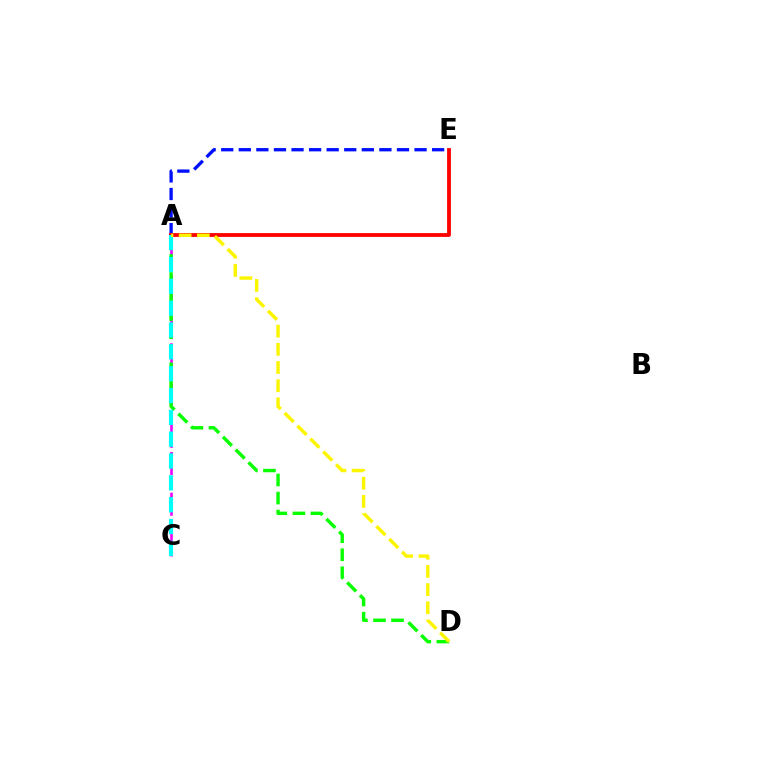{('A', 'E'): [{'color': '#0010ff', 'line_style': 'dashed', 'thickness': 2.39}, {'color': '#ff0000', 'line_style': 'solid', 'thickness': 2.74}], ('A', 'C'): [{'color': '#ee00ff', 'line_style': 'dashed', 'thickness': 1.85}, {'color': '#00fff6', 'line_style': 'dashed', 'thickness': 2.97}], ('A', 'D'): [{'color': '#08ff00', 'line_style': 'dashed', 'thickness': 2.45}, {'color': '#fcf500', 'line_style': 'dashed', 'thickness': 2.47}]}